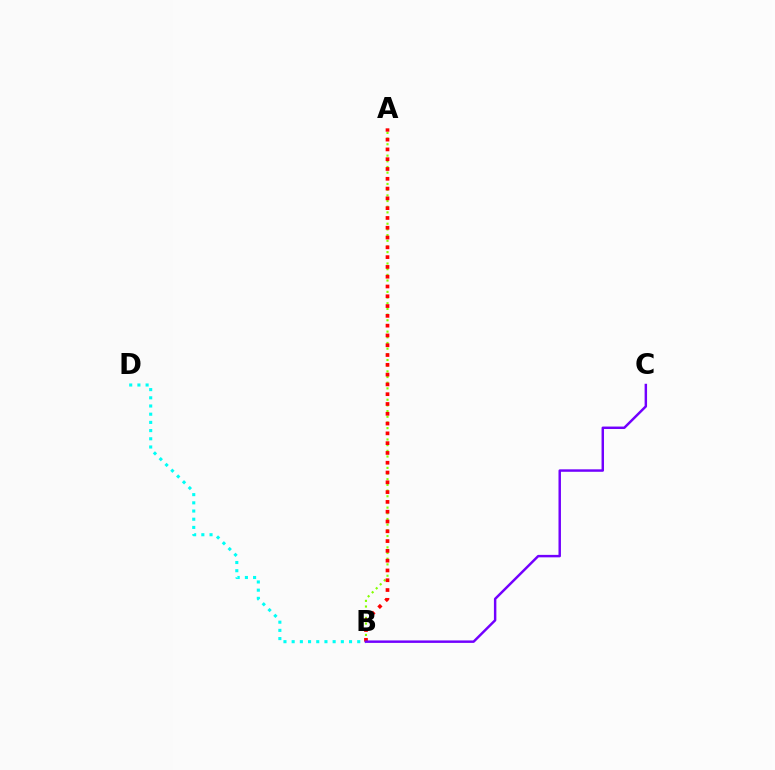{('B', 'D'): [{'color': '#00fff6', 'line_style': 'dotted', 'thickness': 2.23}], ('A', 'B'): [{'color': '#84ff00', 'line_style': 'dotted', 'thickness': 1.54}, {'color': '#ff0000', 'line_style': 'dotted', 'thickness': 2.66}], ('B', 'C'): [{'color': '#7200ff', 'line_style': 'solid', 'thickness': 1.77}]}